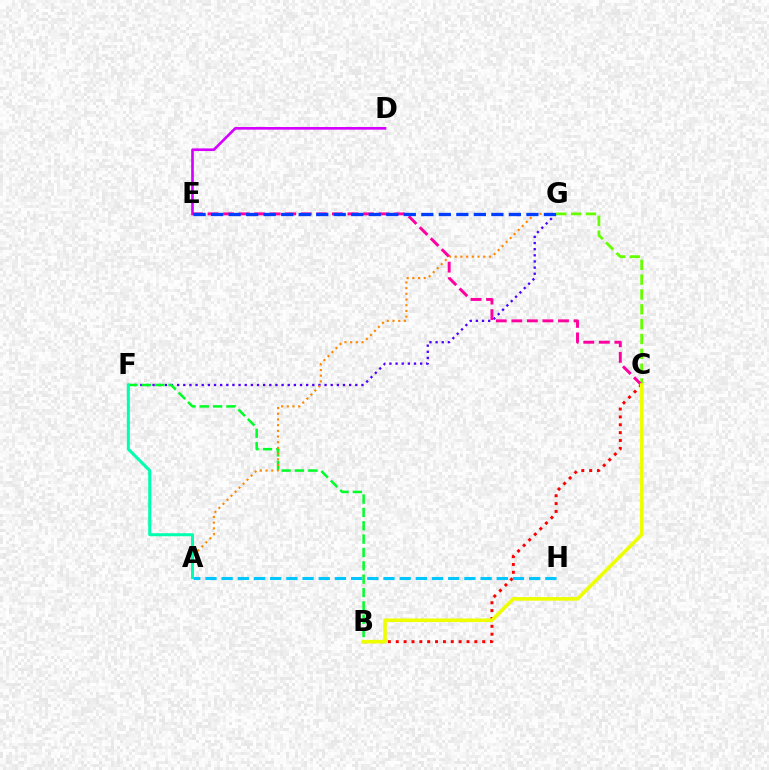{('B', 'C'): [{'color': '#ff0000', 'line_style': 'dotted', 'thickness': 2.14}, {'color': '#eeff00', 'line_style': 'solid', 'thickness': 2.59}], ('F', 'G'): [{'color': '#4f00ff', 'line_style': 'dotted', 'thickness': 1.67}], ('B', 'F'): [{'color': '#00ff27', 'line_style': 'dashed', 'thickness': 1.81}], ('C', 'G'): [{'color': '#66ff00', 'line_style': 'dashed', 'thickness': 2.02}], ('D', 'E'): [{'color': '#d600ff', 'line_style': 'solid', 'thickness': 1.91}], ('C', 'E'): [{'color': '#ff00a0', 'line_style': 'dashed', 'thickness': 2.11}], ('A', 'G'): [{'color': '#ff8800', 'line_style': 'dotted', 'thickness': 1.55}], ('A', 'H'): [{'color': '#00c7ff', 'line_style': 'dashed', 'thickness': 2.2}], ('A', 'F'): [{'color': '#00ffaf', 'line_style': 'solid', 'thickness': 2.17}], ('E', 'G'): [{'color': '#003fff', 'line_style': 'dashed', 'thickness': 2.38}]}